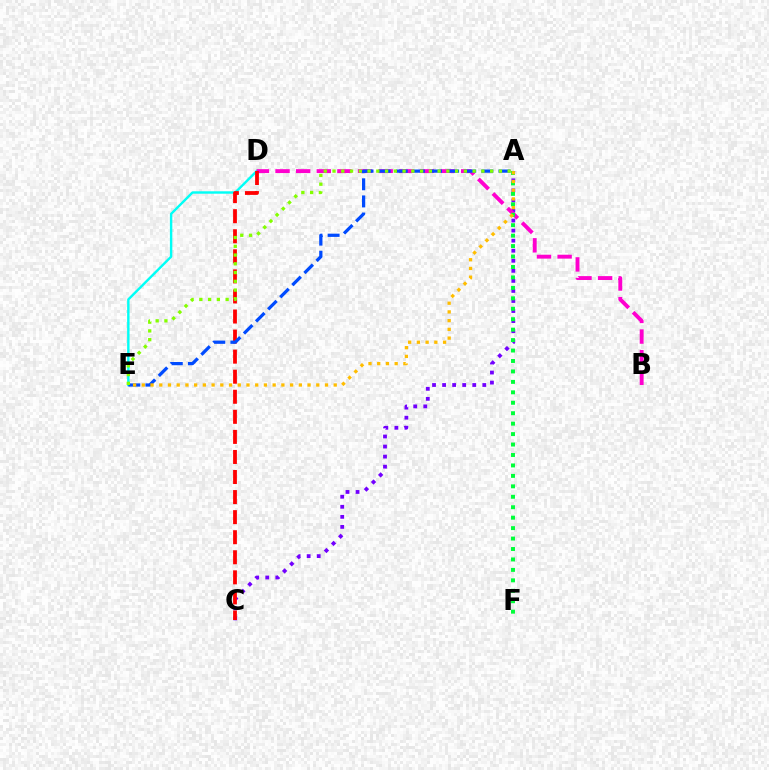{('D', 'E'): [{'color': '#00fff6', 'line_style': 'solid', 'thickness': 1.74}], ('A', 'C'): [{'color': '#7200ff', 'line_style': 'dotted', 'thickness': 2.73}], ('B', 'D'): [{'color': '#ff00cf', 'line_style': 'dashed', 'thickness': 2.8}], ('C', 'D'): [{'color': '#ff0000', 'line_style': 'dashed', 'thickness': 2.73}], ('A', 'E'): [{'color': '#004bff', 'line_style': 'dashed', 'thickness': 2.33}, {'color': '#84ff00', 'line_style': 'dotted', 'thickness': 2.38}, {'color': '#ffbd00', 'line_style': 'dotted', 'thickness': 2.37}], ('A', 'F'): [{'color': '#00ff39', 'line_style': 'dotted', 'thickness': 2.84}]}